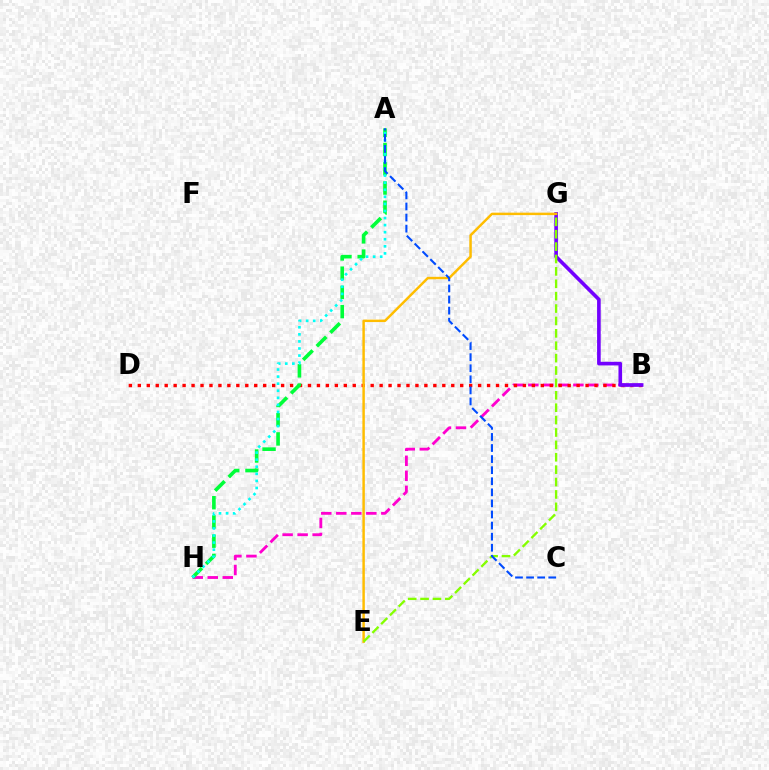{('B', 'H'): [{'color': '#ff00cf', 'line_style': 'dashed', 'thickness': 2.04}], ('B', 'D'): [{'color': '#ff0000', 'line_style': 'dotted', 'thickness': 2.43}], ('A', 'H'): [{'color': '#00ff39', 'line_style': 'dashed', 'thickness': 2.61}, {'color': '#00fff6', 'line_style': 'dotted', 'thickness': 1.92}], ('B', 'G'): [{'color': '#7200ff', 'line_style': 'solid', 'thickness': 2.61}], ('E', 'G'): [{'color': '#ffbd00', 'line_style': 'solid', 'thickness': 1.77}, {'color': '#84ff00', 'line_style': 'dashed', 'thickness': 1.68}], ('A', 'C'): [{'color': '#004bff', 'line_style': 'dashed', 'thickness': 1.51}]}